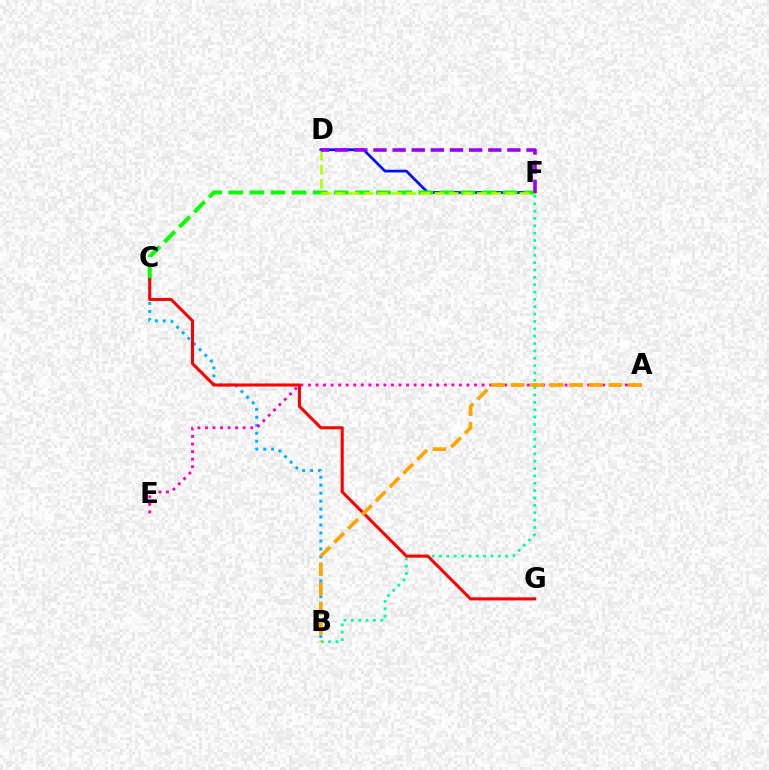{('B', 'C'): [{'color': '#00b5ff', 'line_style': 'dotted', 'thickness': 2.16}], ('B', 'F'): [{'color': '#00ff9d', 'line_style': 'dotted', 'thickness': 2.0}], ('D', 'F'): [{'color': '#0010ff', 'line_style': 'solid', 'thickness': 1.96}, {'color': '#b3ff00', 'line_style': 'dashed', 'thickness': 1.93}, {'color': '#9b00ff', 'line_style': 'dashed', 'thickness': 2.6}], ('A', 'E'): [{'color': '#ff00bd', 'line_style': 'dotted', 'thickness': 2.05}], ('C', 'G'): [{'color': '#ff0000', 'line_style': 'solid', 'thickness': 2.2}], ('A', 'B'): [{'color': '#ffa500', 'line_style': 'dashed', 'thickness': 2.66}], ('C', 'F'): [{'color': '#08ff00', 'line_style': 'dashed', 'thickness': 2.87}]}